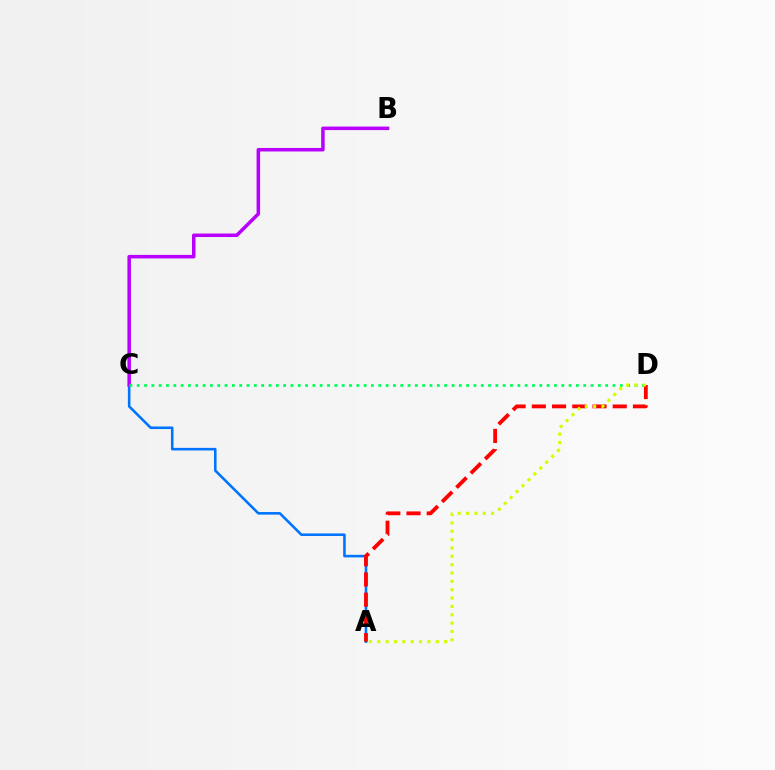{('A', 'C'): [{'color': '#0074ff', 'line_style': 'solid', 'thickness': 1.86}], ('B', 'C'): [{'color': '#b900ff', 'line_style': 'solid', 'thickness': 2.53}], ('C', 'D'): [{'color': '#00ff5c', 'line_style': 'dotted', 'thickness': 1.99}], ('A', 'D'): [{'color': '#ff0000', 'line_style': 'dashed', 'thickness': 2.75}, {'color': '#d1ff00', 'line_style': 'dotted', 'thickness': 2.27}]}